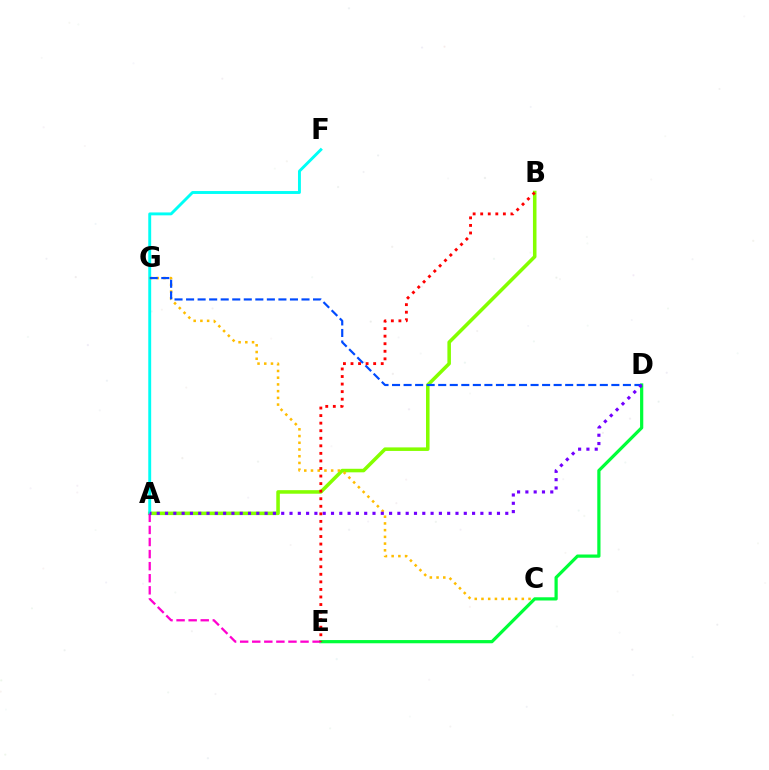{('A', 'B'): [{'color': '#84ff00', 'line_style': 'solid', 'thickness': 2.55}], ('A', 'F'): [{'color': '#00fff6', 'line_style': 'solid', 'thickness': 2.09}], ('D', 'E'): [{'color': '#00ff39', 'line_style': 'solid', 'thickness': 2.31}], ('C', 'G'): [{'color': '#ffbd00', 'line_style': 'dotted', 'thickness': 1.83}], ('A', 'E'): [{'color': '#ff00cf', 'line_style': 'dashed', 'thickness': 1.64}], ('D', 'G'): [{'color': '#004bff', 'line_style': 'dashed', 'thickness': 1.57}], ('A', 'D'): [{'color': '#7200ff', 'line_style': 'dotted', 'thickness': 2.25}], ('B', 'E'): [{'color': '#ff0000', 'line_style': 'dotted', 'thickness': 2.05}]}